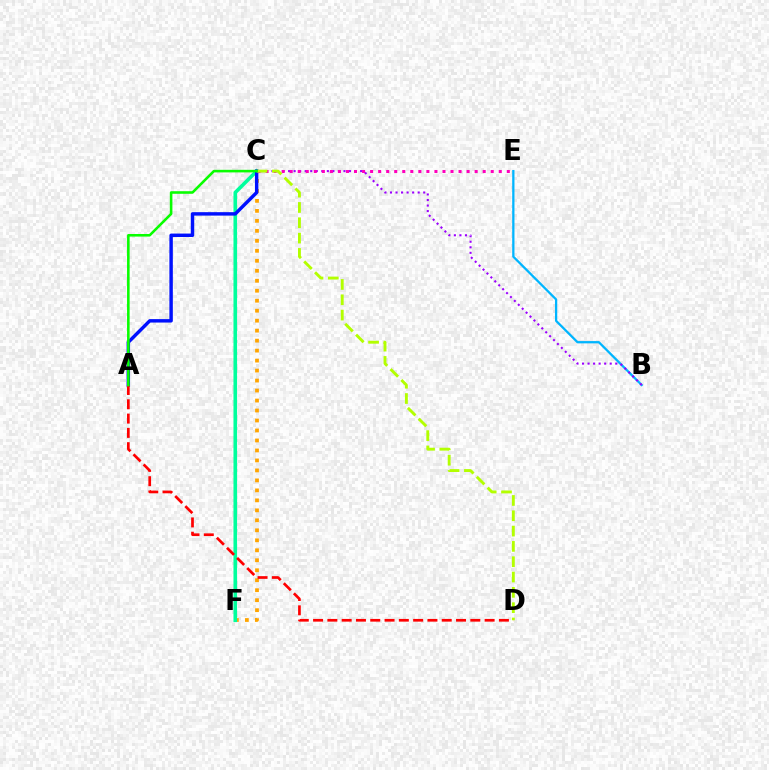{('B', 'E'): [{'color': '#00b5ff', 'line_style': 'solid', 'thickness': 1.64}], ('C', 'F'): [{'color': '#ffa500', 'line_style': 'dotted', 'thickness': 2.71}, {'color': '#00ff9d', 'line_style': 'solid', 'thickness': 2.6}], ('B', 'C'): [{'color': '#9b00ff', 'line_style': 'dotted', 'thickness': 1.5}], ('A', 'C'): [{'color': '#0010ff', 'line_style': 'solid', 'thickness': 2.48}, {'color': '#08ff00', 'line_style': 'solid', 'thickness': 1.86}], ('A', 'D'): [{'color': '#ff0000', 'line_style': 'dashed', 'thickness': 1.94}], ('C', 'E'): [{'color': '#ff00bd', 'line_style': 'dotted', 'thickness': 2.18}], ('C', 'D'): [{'color': '#b3ff00', 'line_style': 'dashed', 'thickness': 2.08}]}